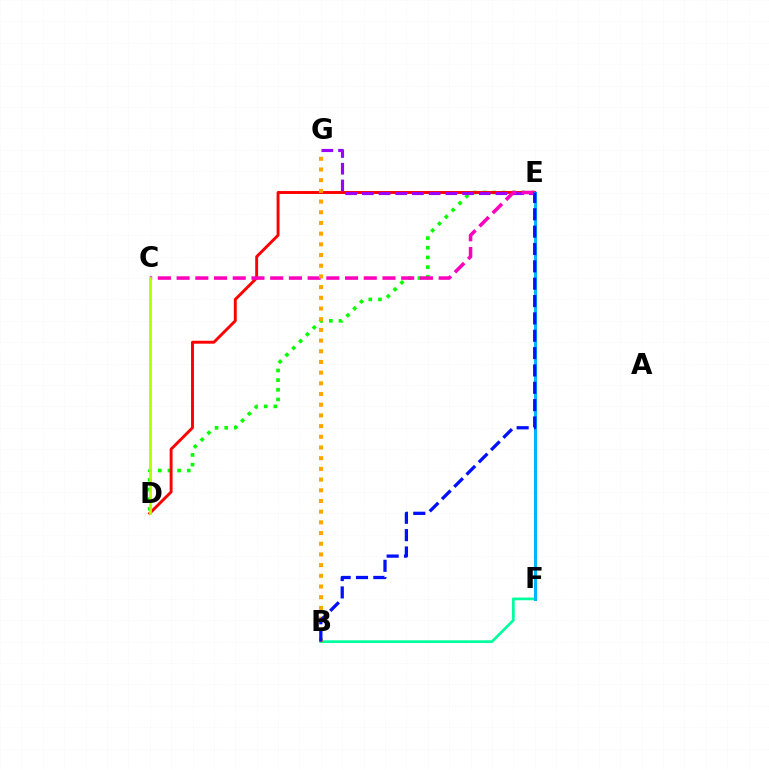{('B', 'F'): [{'color': '#00ff9d', 'line_style': 'solid', 'thickness': 1.96}], ('D', 'E'): [{'color': '#08ff00', 'line_style': 'dotted', 'thickness': 2.63}, {'color': '#ff0000', 'line_style': 'solid', 'thickness': 2.1}], ('E', 'G'): [{'color': '#9b00ff', 'line_style': 'dashed', 'thickness': 2.27}], ('C', 'E'): [{'color': '#ff00bd', 'line_style': 'dashed', 'thickness': 2.54}], ('C', 'D'): [{'color': '#b3ff00', 'line_style': 'solid', 'thickness': 2.01}], ('B', 'G'): [{'color': '#ffa500', 'line_style': 'dotted', 'thickness': 2.91}], ('E', 'F'): [{'color': '#00b5ff', 'line_style': 'solid', 'thickness': 2.18}], ('B', 'E'): [{'color': '#0010ff', 'line_style': 'dashed', 'thickness': 2.36}]}